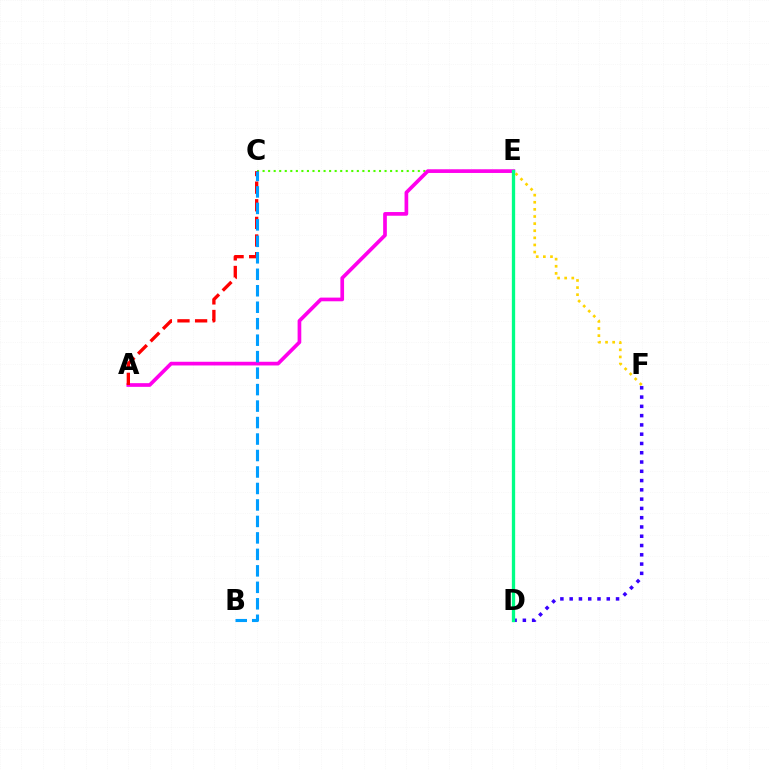{('C', 'E'): [{'color': '#4fff00', 'line_style': 'dotted', 'thickness': 1.51}], ('A', 'E'): [{'color': '#ff00ed', 'line_style': 'solid', 'thickness': 2.66}], ('D', 'F'): [{'color': '#3700ff', 'line_style': 'dotted', 'thickness': 2.52}], ('A', 'C'): [{'color': '#ff0000', 'line_style': 'dashed', 'thickness': 2.39}], ('E', 'F'): [{'color': '#ffd500', 'line_style': 'dotted', 'thickness': 1.93}], ('B', 'C'): [{'color': '#009eff', 'line_style': 'dashed', 'thickness': 2.24}], ('D', 'E'): [{'color': '#00ff86', 'line_style': 'solid', 'thickness': 2.38}]}